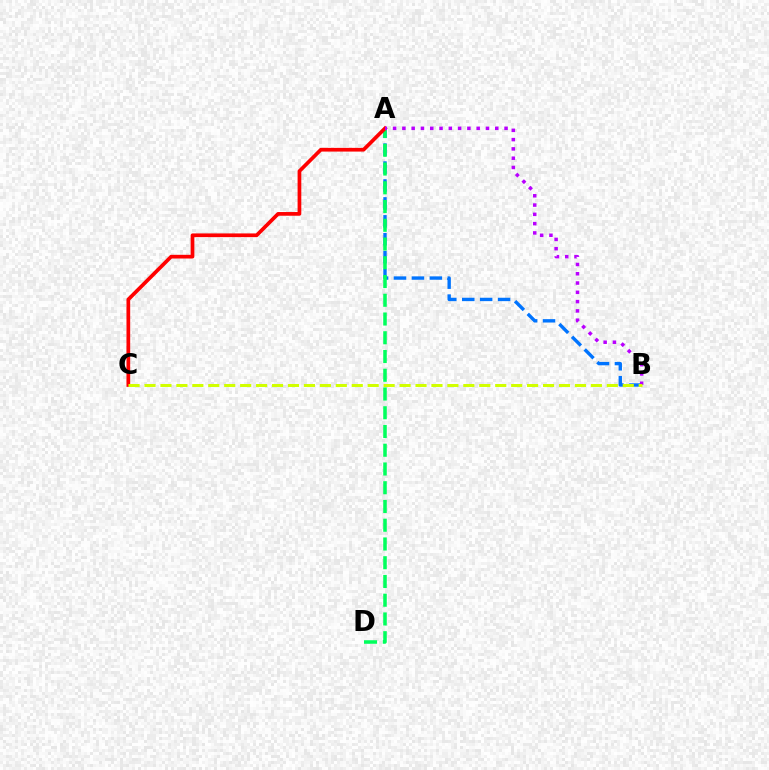{('A', 'B'): [{'color': '#0074ff', 'line_style': 'dashed', 'thickness': 2.44}, {'color': '#b900ff', 'line_style': 'dotted', 'thickness': 2.52}], ('A', 'D'): [{'color': '#00ff5c', 'line_style': 'dashed', 'thickness': 2.55}], ('A', 'C'): [{'color': '#ff0000', 'line_style': 'solid', 'thickness': 2.67}], ('B', 'C'): [{'color': '#d1ff00', 'line_style': 'dashed', 'thickness': 2.17}]}